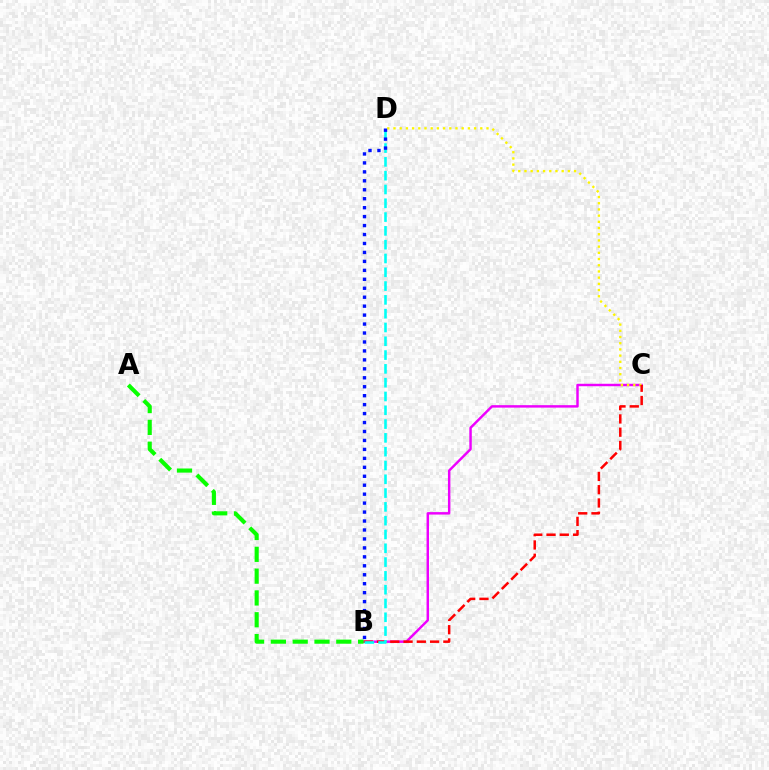{('B', 'C'): [{'color': '#ee00ff', 'line_style': 'solid', 'thickness': 1.77}, {'color': '#ff0000', 'line_style': 'dashed', 'thickness': 1.8}], ('C', 'D'): [{'color': '#fcf500', 'line_style': 'dotted', 'thickness': 1.68}], ('A', 'B'): [{'color': '#08ff00', 'line_style': 'dashed', 'thickness': 2.96}], ('B', 'D'): [{'color': '#00fff6', 'line_style': 'dashed', 'thickness': 1.87}, {'color': '#0010ff', 'line_style': 'dotted', 'thickness': 2.43}]}